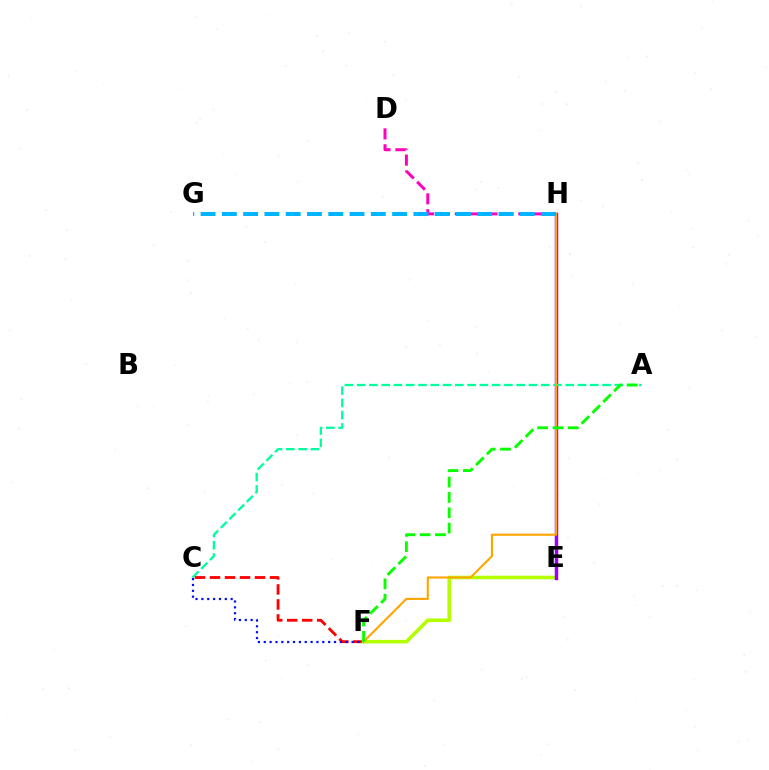{('C', 'F'): [{'color': '#ff0000', 'line_style': 'dashed', 'thickness': 2.04}, {'color': '#0010ff', 'line_style': 'dotted', 'thickness': 1.59}], ('E', 'F'): [{'color': '#b3ff00', 'line_style': 'solid', 'thickness': 2.57}], ('E', 'H'): [{'color': '#9b00ff', 'line_style': 'solid', 'thickness': 2.51}], ('A', 'C'): [{'color': '#00ff9d', 'line_style': 'dashed', 'thickness': 1.67}], ('F', 'H'): [{'color': '#ffa500', 'line_style': 'solid', 'thickness': 1.52}], ('D', 'H'): [{'color': '#ff00bd', 'line_style': 'dashed', 'thickness': 2.16}], ('G', 'H'): [{'color': '#00b5ff', 'line_style': 'dashed', 'thickness': 2.89}], ('A', 'F'): [{'color': '#08ff00', 'line_style': 'dashed', 'thickness': 2.08}]}